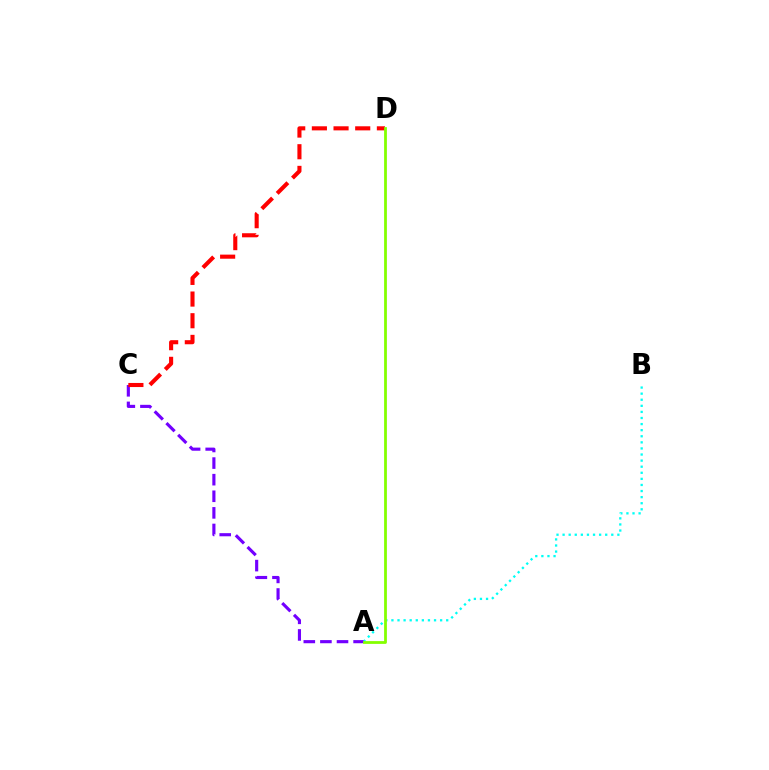{('A', 'B'): [{'color': '#00fff6', 'line_style': 'dotted', 'thickness': 1.65}], ('A', 'C'): [{'color': '#7200ff', 'line_style': 'dashed', 'thickness': 2.25}], ('C', 'D'): [{'color': '#ff0000', 'line_style': 'dashed', 'thickness': 2.94}], ('A', 'D'): [{'color': '#84ff00', 'line_style': 'solid', 'thickness': 2.0}]}